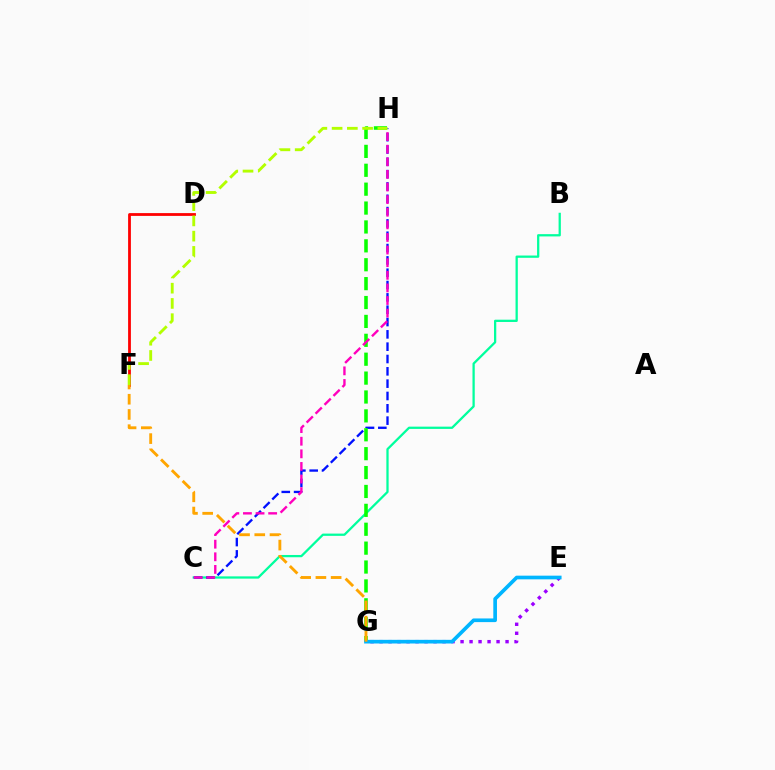{('B', 'C'): [{'color': '#00ff9d', 'line_style': 'solid', 'thickness': 1.63}], ('C', 'H'): [{'color': '#0010ff', 'line_style': 'dashed', 'thickness': 1.67}, {'color': '#ff00bd', 'line_style': 'dashed', 'thickness': 1.71}], ('E', 'G'): [{'color': '#9b00ff', 'line_style': 'dotted', 'thickness': 2.45}, {'color': '#00b5ff', 'line_style': 'solid', 'thickness': 2.64}], ('G', 'H'): [{'color': '#08ff00', 'line_style': 'dashed', 'thickness': 2.57}], ('D', 'F'): [{'color': '#ff0000', 'line_style': 'solid', 'thickness': 2.01}], ('F', 'G'): [{'color': '#ffa500', 'line_style': 'dashed', 'thickness': 2.07}], ('F', 'H'): [{'color': '#b3ff00', 'line_style': 'dashed', 'thickness': 2.07}]}